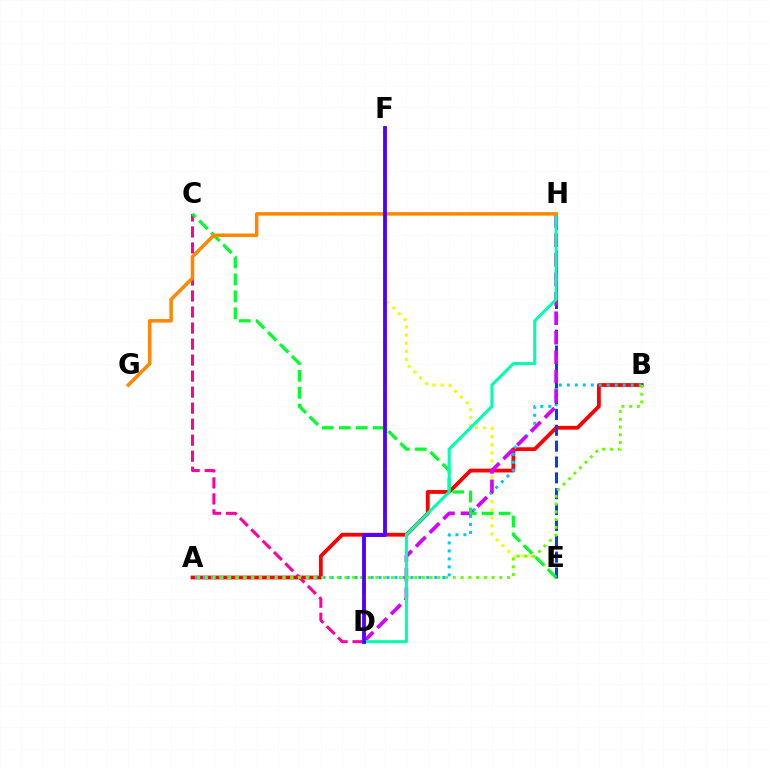{('E', 'F'): [{'color': '#eeff00', 'line_style': 'dotted', 'thickness': 2.2}], ('A', 'B'): [{'color': '#ff0000', 'line_style': 'solid', 'thickness': 2.73}, {'color': '#00c7ff', 'line_style': 'dotted', 'thickness': 2.17}, {'color': '#66ff00', 'line_style': 'dotted', 'thickness': 2.1}], ('C', 'D'): [{'color': '#ff00a0', 'line_style': 'dashed', 'thickness': 2.18}], ('E', 'H'): [{'color': '#003fff', 'line_style': 'dashed', 'thickness': 2.15}], ('D', 'H'): [{'color': '#d600ff', 'line_style': 'dashed', 'thickness': 2.65}, {'color': '#00ffaf', 'line_style': 'solid', 'thickness': 2.2}], ('C', 'E'): [{'color': '#00ff27', 'line_style': 'dashed', 'thickness': 2.3}], ('G', 'H'): [{'color': '#ff8800', 'line_style': 'solid', 'thickness': 2.54}], ('D', 'F'): [{'color': '#4f00ff', 'line_style': 'solid', 'thickness': 2.75}]}